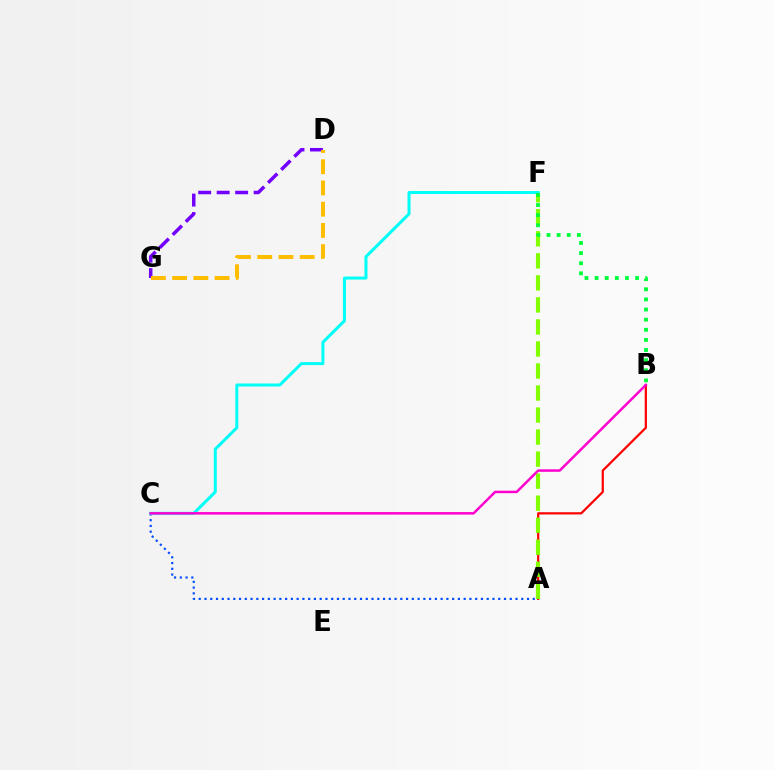{('A', 'C'): [{'color': '#004bff', 'line_style': 'dotted', 'thickness': 1.56}], ('C', 'F'): [{'color': '#00fff6', 'line_style': 'solid', 'thickness': 2.16}], ('D', 'G'): [{'color': '#7200ff', 'line_style': 'dashed', 'thickness': 2.51}, {'color': '#ffbd00', 'line_style': 'dashed', 'thickness': 2.88}], ('A', 'B'): [{'color': '#ff0000', 'line_style': 'solid', 'thickness': 1.6}], ('A', 'F'): [{'color': '#84ff00', 'line_style': 'dashed', 'thickness': 2.99}], ('B', 'C'): [{'color': '#ff00cf', 'line_style': 'solid', 'thickness': 1.79}], ('B', 'F'): [{'color': '#00ff39', 'line_style': 'dotted', 'thickness': 2.75}]}